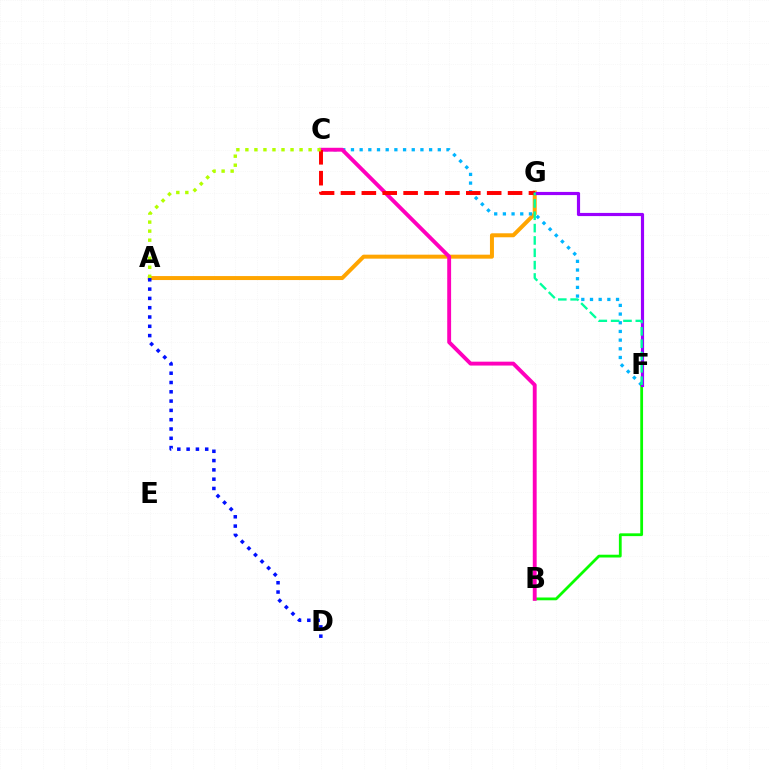{('A', 'G'): [{'color': '#ffa500', 'line_style': 'solid', 'thickness': 2.87}], ('C', 'F'): [{'color': '#00b5ff', 'line_style': 'dotted', 'thickness': 2.36}], ('B', 'F'): [{'color': '#08ff00', 'line_style': 'solid', 'thickness': 2.0}], ('A', 'D'): [{'color': '#0010ff', 'line_style': 'dotted', 'thickness': 2.53}], ('B', 'C'): [{'color': '#ff00bd', 'line_style': 'solid', 'thickness': 2.79}], ('F', 'G'): [{'color': '#9b00ff', 'line_style': 'solid', 'thickness': 2.28}, {'color': '#00ff9d', 'line_style': 'dashed', 'thickness': 1.68}], ('C', 'G'): [{'color': '#ff0000', 'line_style': 'dashed', 'thickness': 2.84}], ('A', 'C'): [{'color': '#b3ff00', 'line_style': 'dotted', 'thickness': 2.45}]}